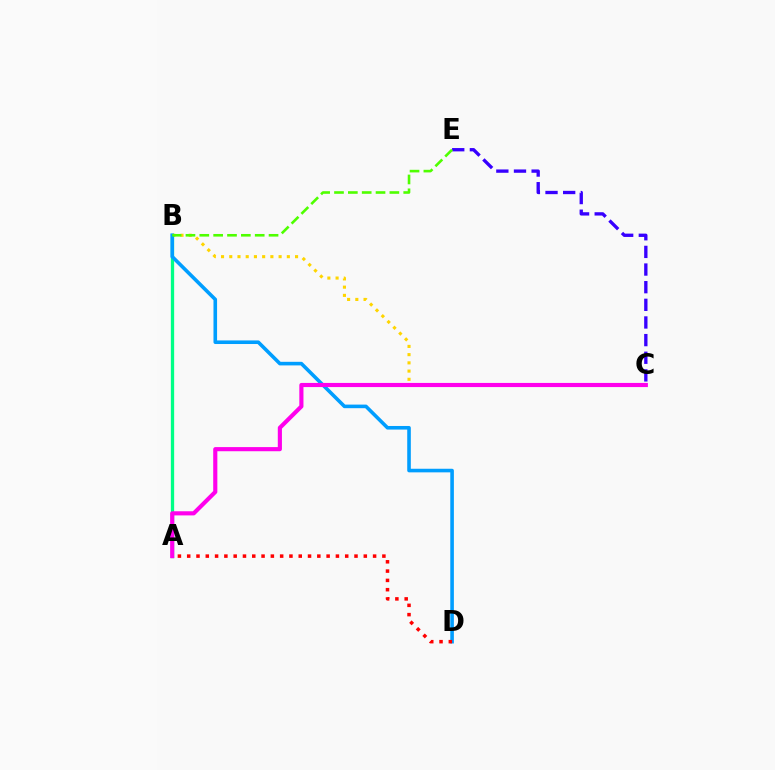{('B', 'C'): [{'color': '#ffd500', 'line_style': 'dotted', 'thickness': 2.23}], ('A', 'B'): [{'color': '#00ff86', 'line_style': 'solid', 'thickness': 2.37}], ('B', 'D'): [{'color': '#009eff', 'line_style': 'solid', 'thickness': 2.59}], ('C', 'E'): [{'color': '#3700ff', 'line_style': 'dashed', 'thickness': 2.4}], ('A', 'D'): [{'color': '#ff0000', 'line_style': 'dotted', 'thickness': 2.53}], ('A', 'C'): [{'color': '#ff00ed', 'line_style': 'solid', 'thickness': 2.98}], ('B', 'E'): [{'color': '#4fff00', 'line_style': 'dashed', 'thickness': 1.88}]}